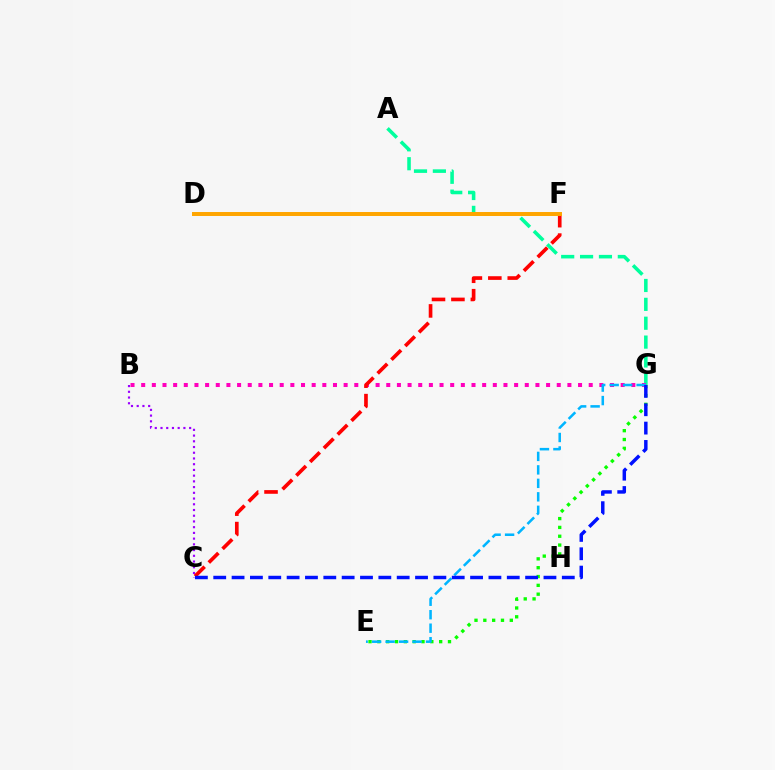{('D', 'F'): [{'color': '#b3ff00', 'line_style': 'dotted', 'thickness': 1.59}, {'color': '#ffa500', 'line_style': 'solid', 'thickness': 2.86}], ('E', 'G'): [{'color': '#08ff00', 'line_style': 'dotted', 'thickness': 2.4}, {'color': '#00b5ff', 'line_style': 'dashed', 'thickness': 1.83}], ('B', 'C'): [{'color': '#9b00ff', 'line_style': 'dotted', 'thickness': 1.56}], ('A', 'G'): [{'color': '#00ff9d', 'line_style': 'dashed', 'thickness': 2.56}], ('B', 'G'): [{'color': '#ff00bd', 'line_style': 'dotted', 'thickness': 2.9}], ('C', 'F'): [{'color': '#ff0000', 'line_style': 'dashed', 'thickness': 2.64}], ('C', 'G'): [{'color': '#0010ff', 'line_style': 'dashed', 'thickness': 2.49}]}